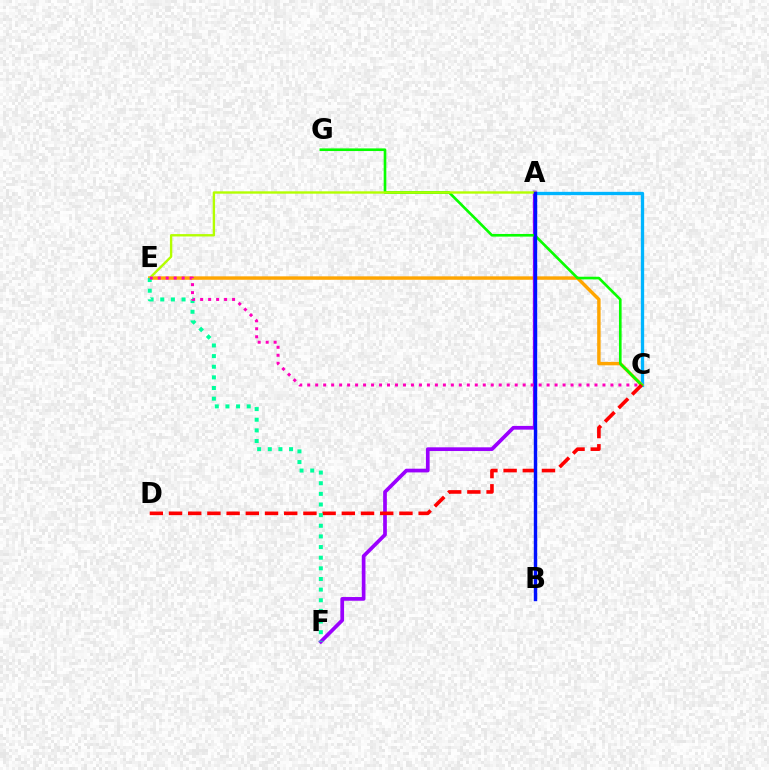{('A', 'C'): [{'color': '#00b5ff', 'line_style': 'solid', 'thickness': 2.38}], ('C', 'E'): [{'color': '#ffa500', 'line_style': 'solid', 'thickness': 2.47}, {'color': '#ff00bd', 'line_style': 'dotted', 'thickness': 2.17}], ('A', 'F'): [{'color': '#9b00ff', 'line_style': 'solid', 'thickness': 2.67}], ('C', 'G'): [{'color': '#08ff00', 'line_style': 'solid', 'thickness': 1.9}], ('A', 'E'): [{'color': '#b3ff00', 'line_style': 'solid', 'thickness': 1.7}], ('C', 'D'): [{'color': '#ff0000', 'line_style': 'dashed', 'thickness': 2.61}], ('A', 'B'): [{'color': '#0010ff', 'line_style': 'solid', 'thickness': 2.46}], ('E', 'F'): [{'color': '#00ff9d', 'line_style': 'dotted', 'thickness': 2.89}]}